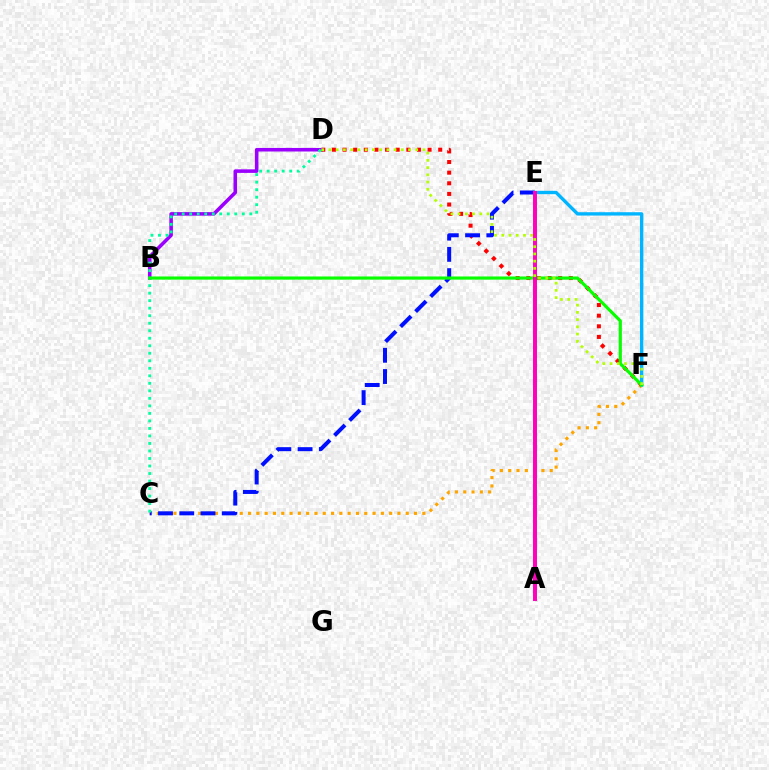{('C', 'F'): [{'color': '#ffa500', 'line_style': 'dotted', 'thickness': 2.25}], ('D', 'F'): [{'color': '#ff0000', 'line_style': 'dotted', 'thickness': 2.89}, {'color': '#b3ff00', 'line_style': 'dotted', 'thickness': 1.96}], ('C', 'E'): [{'color': '#0010ff', 'line_style': 'dashed', 'thickness': 2.89}], ('B', 'D'): [{'color': '#9b00ff', 'line_style': 'solid', 'thickness': 2.56}], ('E', 'F'): [{'color': '#00b5ff', 'line_style': 'solid', 'thickness': 2.42}], ('C', 'D'): [{'color': '#00ff9d', 'line_style': 'dotted', 'thickness': 2.04}], ('B', 'F'): [{'color': '#08ff00', 'line_style': 'solid', 'thickness': 2.28}], ('A', 'E'): [{'color': '#ff00bd', 'line_style': 'solid', 'thickness': 2.85}]}